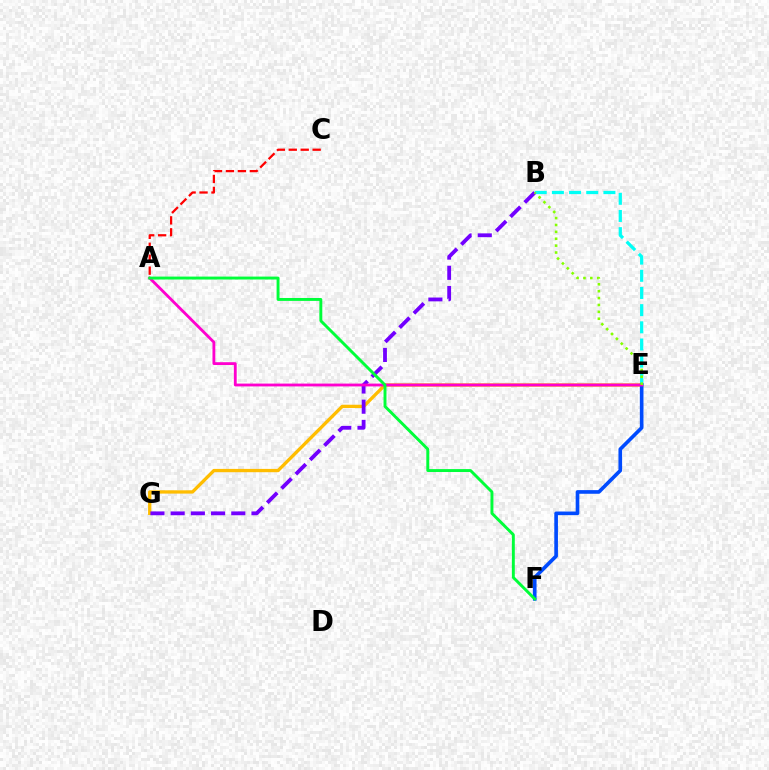{('E', 'G'): [{'color': '#ffbd00', 'line_style': 'solid', 'thickness': 2.38}], ('A', 'C'): [{'color': '#ff0000', 'line_style': 'dashed', 'thickness': 1.62}], ('B', 'E'): [{'color': '#00fff6', 'line_style': 'dashed', 'thickness': 2.33}, {'color': '#84ff00', 'line_style': 'dotted', 'thickness': 1.87}], ('E', 'F'): [{'color': '#004bff', 'line_style': 'solid', 'thickness': 2.62}], ('B', 'G'): [{'color': '#7200ff', 'line_style': 'dashed', 'thickness': 2.74}], ('A', 'E'): [{'color': '#ff00cf', 'line_style': 'solid', 'thickness': 2.03}], ('A', 'F'): [{'color': '#00ff39', 'line_style': 'solid', 'thickness': 2.1}]}